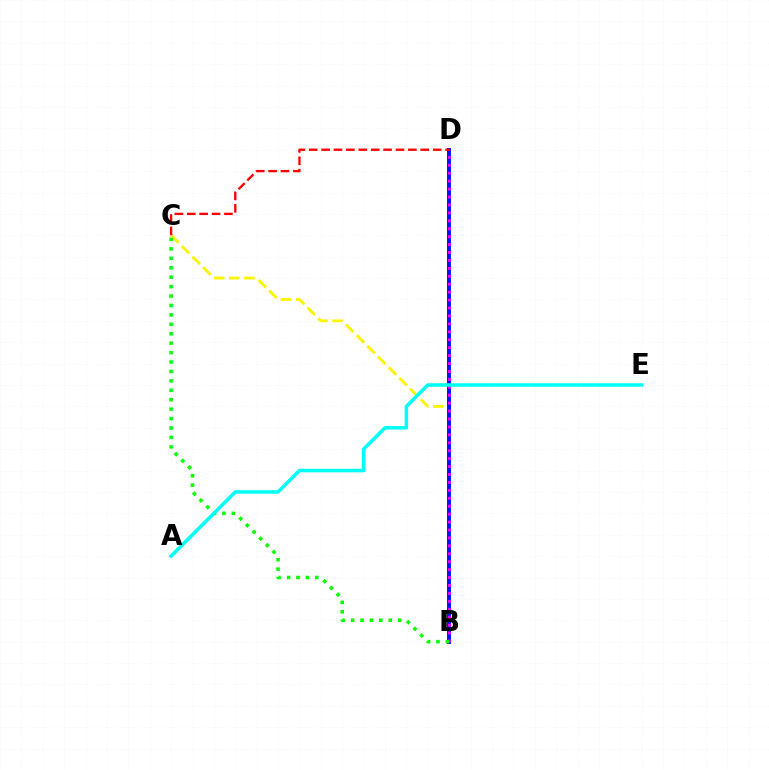{('B', 'C'): [{'color': '#fcf500', 'line_style': 'dashed', 'thickness': 2.05}, {'color': '#08ff00', 'line_style': 'dotted', 'thickness': 2.56}], ('B', 'D'): [{'color': '#0010ff', 'line_style': 'solid', 'thickness': 2.83}, {'color': '#ee00ff', 'line_style': 'dotted', 'thickness': 2.15}], ('C', 'D'): [{'color': '#ff0000', 'line_style': 'dashed', 'thickness': 1.68}], ('A', 'E'): [{'color': '#00fff6', 'line_style': 'solid', 'thickness': 2.52}]}